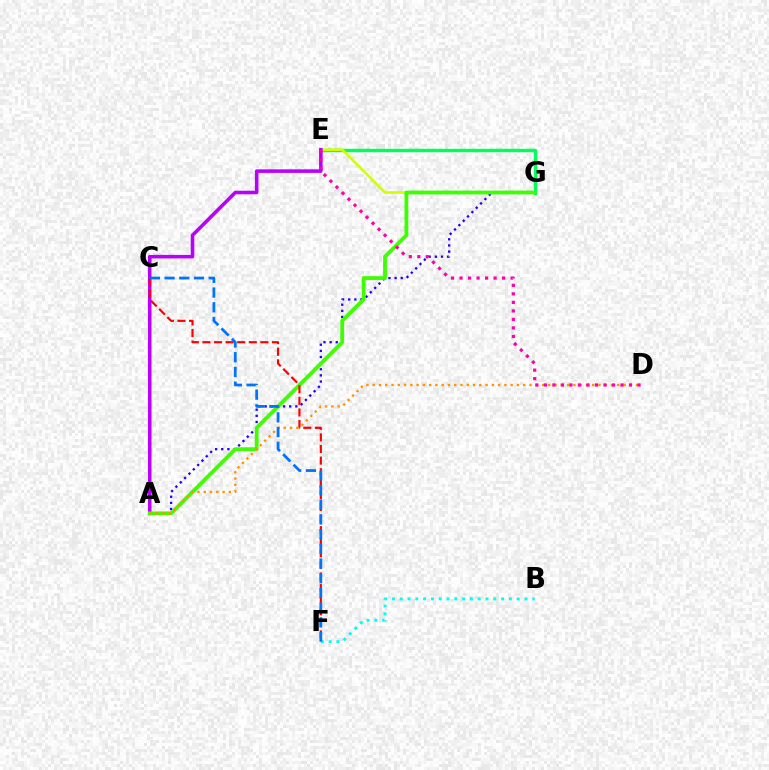{('E', 'G'): [{'color': '#00ff5c', 'line_style': 'solid', 'thickness': 2.45}, {'color': '#d1ff00', 'line_style': 'solid', 'thickness': 1.89}], ('A', 'G'): [{'color': '#2500ff', 'line_style': 'dotted', 'thickness': 1.67}, {'color': '#3dff00', 'line_style': 'solid', 'thickness': 2.73}], ('B', 'F'): [{'color': '#00fff6', 'line_style': 'dotted', 'thickness': 2.12}], ('A', 'E'): [{'color': '#b900ff', 'line_style': 'solid', 'thickness': 2.56}], ('C', 'F'): [{'color': '#ff0000', 'line_style': 'dashed', 'thickness': 1.57}, {'color': '#0074ff', 'line_style': 'dashed', 'thickness': 2.0}], ('A', 'D'): [{'color': '#ff9400', 'line_style': 'dotted', 'thickness': 1.7}], ('D', 'E'): [{'color': '#ff00ac', 'line_style': 'dotted', 'thickness': 2.31}]}